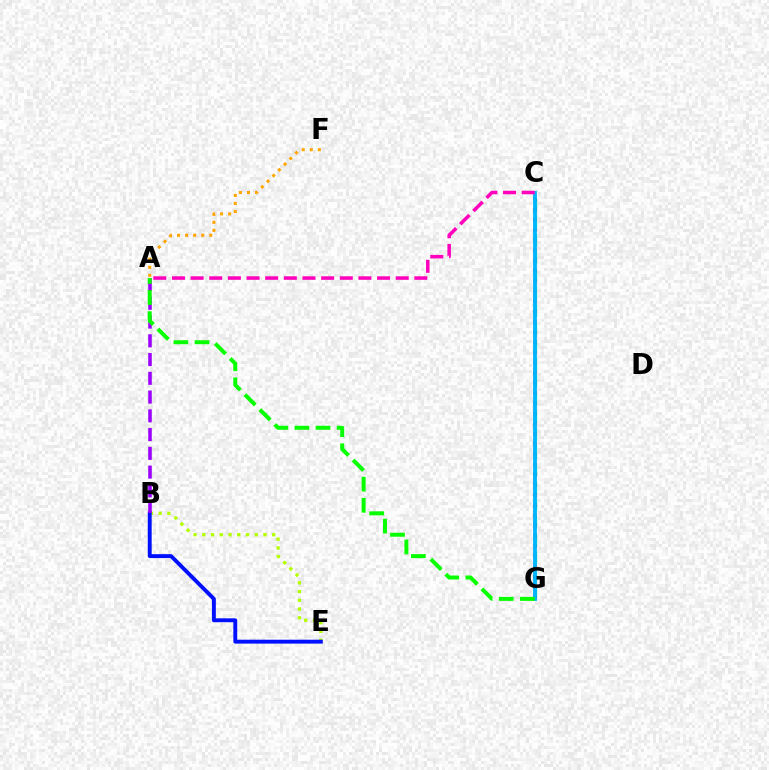{('B', 'E'): [{'color': '#b3ff00', 'line_style': 'dotted', 'thickness': 2.38}, {'color': '#0010ff', 'line_style': 'solid', 'thickness': 2.81}], ('C', 'G'): [{'color': '#00ff9d', 'line_style': 'dashed', 'thickness': 2.4}, {'color': '#ff0000', 'line_style': 'dotted', 'thickness': 2.77}, {'color': '#00b5ff', 'line_style': 'solid', 'thickness': 2.75}], ('A', 'C'): [{'color': '#ff00bd', 'line_style': 'dashed', 'thickness': 2.53}], ('A', 'B'): [{'color': '#9b00ff', 'line_style': 'dashed', 'thickness': 2.55}], ('A', 'G'): [{'color': '#08ff00', 'line_style': 'dashed', 'thickness': 2.87}], ('A', 'F'): [{'color': '#ffa500', 'line_style': 'dotted', 'thickness': 2.19}]}